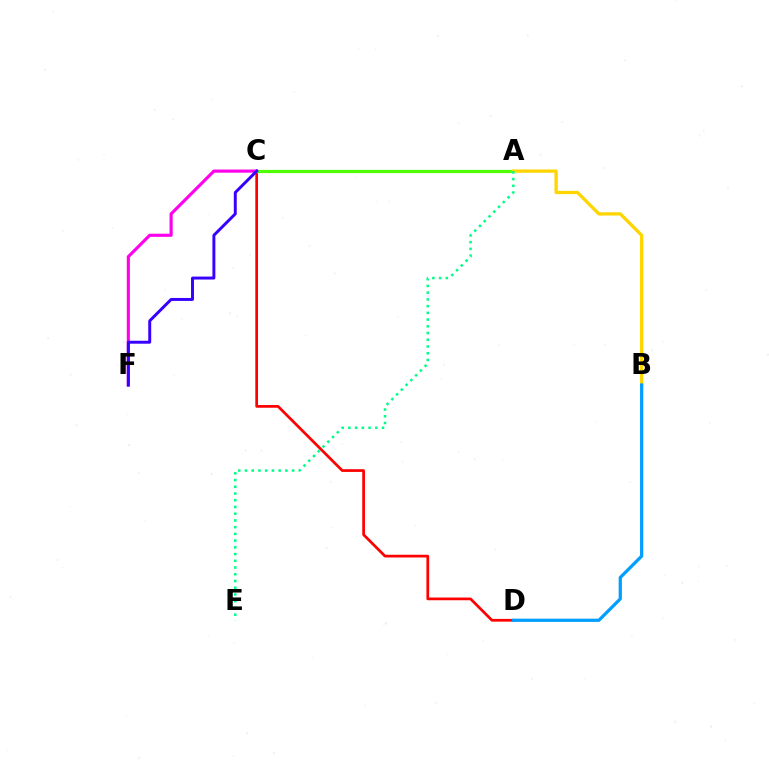{('C', 'D'): [{'color': '#ff0000', 'line_style': 'solid', 'thickness': 1.95}], ('C', 'F'): [{'color': '#ff00ed', 'line_style': 'solid', 'thickness': 2.25}, {'color': '#3700ff', 'line_style': 'solid', 'thickness': 2.12}], ('A', 'C'): [{'color': '#4fff00', 'line_style': 'solid', 'thickness': 2.31}], ('A', 'B'): [{'color': '#ffd500', 'line_style': 'solid', 'thickness': 2.36}], ('B', 'D'): [{'color': '#009eff', 'line_style': 'solid', 'thickness': 2.32}], ('A', 'E'): [{'color': '#00ff86', 'line_style': 'dotted', 'thickness': 1.83}]}